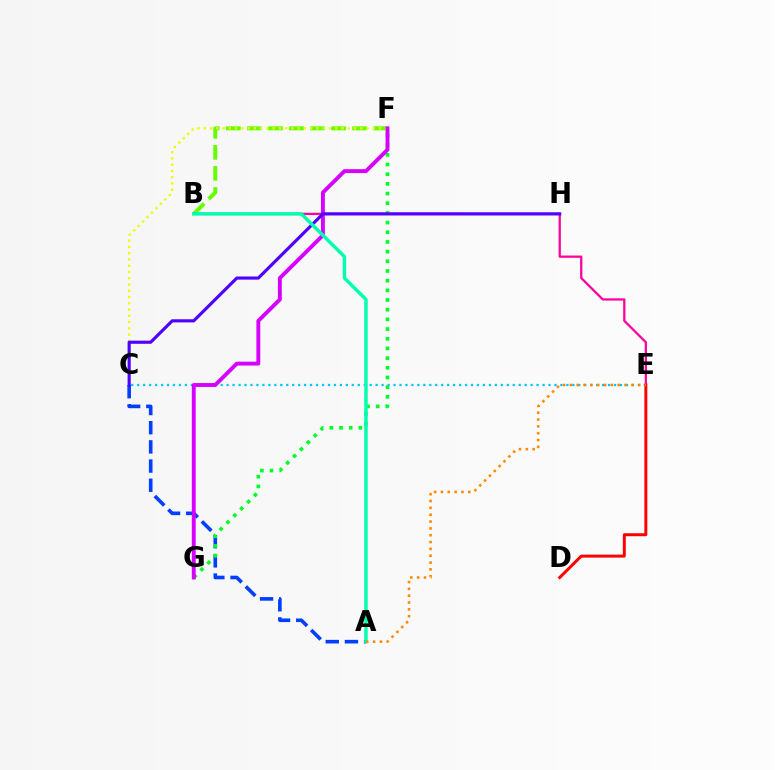{('B', 'F'): [{'color': '#66ff00', 'line_style': 'dashed', 'thickness': 2.86}], ('A', 'C'): [{'color': '#003fff', 'line_style': 'dashed', 'thickness': 2.61}], ('F', 'G'): [{'color': '#00ff27', 'line_style': 'dotted', 'thickness': 2.63}, {'color': '#d600ff', 'line_style': 'solid', 'thickness': 2.8}], ('B', 'E'): [{'color': '#ff00a0', 'line_style': 'solid', 'thickness': 1.64}], ('C', 'F'): [{'color': '#eeff00', 'line_style': 'dotted', 'thickness': 1.7}], ('C', 'E'): [{'color': '#00c7ff', 'line_style': 'dotted', 'thickness': 1.62}], ('C', 'H'): [{'color': '#4f00ff', 'line_style': 'solid', 'thickness': 2.26}], ('D', 'E'): [{'color': '#ff0000', 'line_style': 'solid', 'thickness': 2.14}], ('A', 'B'): [{'color': '#00ffaf', 'line_style': 'solid', 'thickness': 2.49}], ('A', 'E'): [{'color': '#ff8800', 'line_style': 'dotted', 'thickness': 1.86}]}